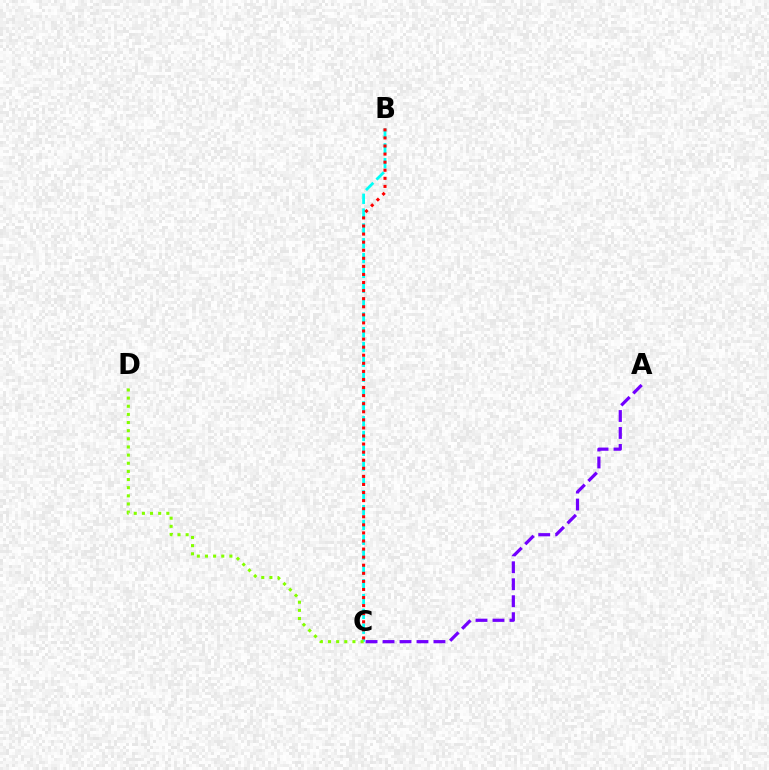{('B', 'C'): [{'color': '#00fff6', 'line_style': 'dashed', 'thickness': 2.01}, {'color': '#ff0000', 'line_style': 'dotted', 'thickness': 2.19}], ('A', 'C'): [{'color': '#7200ff', 'line_style': 'dashed', 'thickness': 2.31}], ('C', 'D'): [{'color': '#84ff00', 'line_style': 'dotted', 'thickness': 2.21}]}